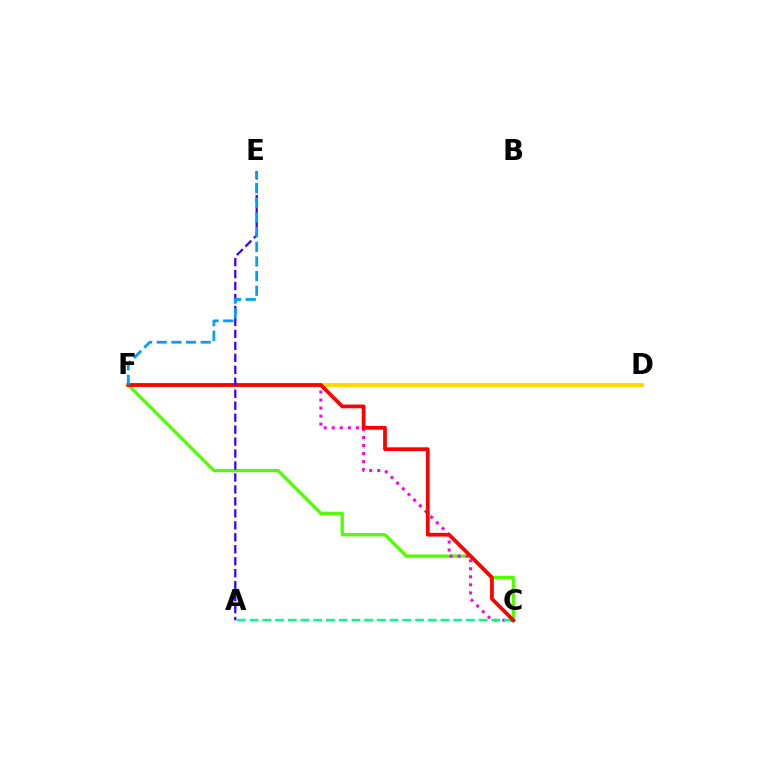{('C', 'F'): [{'color': '#4fff00', 'line_style': 'solid', 'thickness': 2.37}, {'color': '#ff00ed', 'line_style': 'dotted', 'thickness': 2.18}, {'color': '#ff0000', 'line_style': 'solid', 'thickness': 2.69}], ('A', 'C'): [{'color': '#00ff86', 'line_style': 'dashed', 'thickness': 1.73}], ('D', 'F'): [{'color': '#ffd500', 'line_style': 'solid', 'thickness': 2.77}], ('A', 'E'): [{'color': '#3700ff', 'line_style': 'dashed', 'thickness': 1.63}], ('E', 'F'): [{'color': '#009eff', 'line_style': 'dashed', 'thickness': 1.99}]}